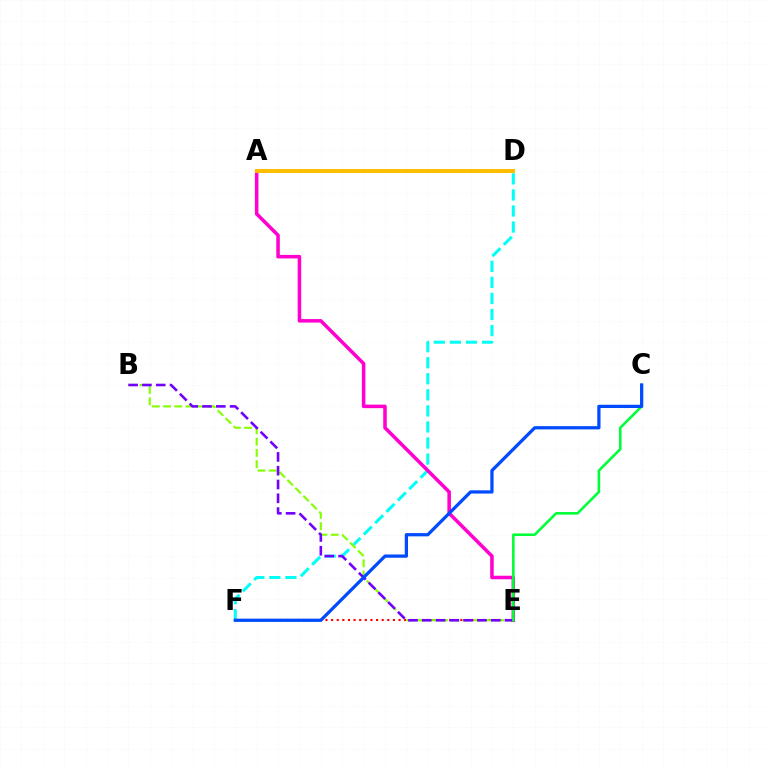{('D', 'F'): [{'color': '#00fff6', 'line_style': 'dashed', 'thickness': 2.18}], ('E', 'F'): [{'color': '#ff0000', 'line_style': 'dotted', 'thickness': 1.53}], ('B', 'E'): [{'color': '#84ff00', 'line_style': 'dashed', 'thickness': 1.53}, {'color': '#7200ff', 'line_style': 'dashed', 'thickness': 1.87}], ('A', 'E'): [{'color': '#ff00cf', 'line_style': 'solid', 'thickness': 2.54}], ('A', 'D'): [{'color': '#ffbd00', 'line_style': 'solid', 'thickness': 2.88}], ('C', 'E'): [{'color': '#00ff39', 'line_style': 'solid', 'thickness': 1.87}], ('C', 'F'): [{'color': '#004bff', 'line_style': 'solid', 'thickness': 2.34}]}